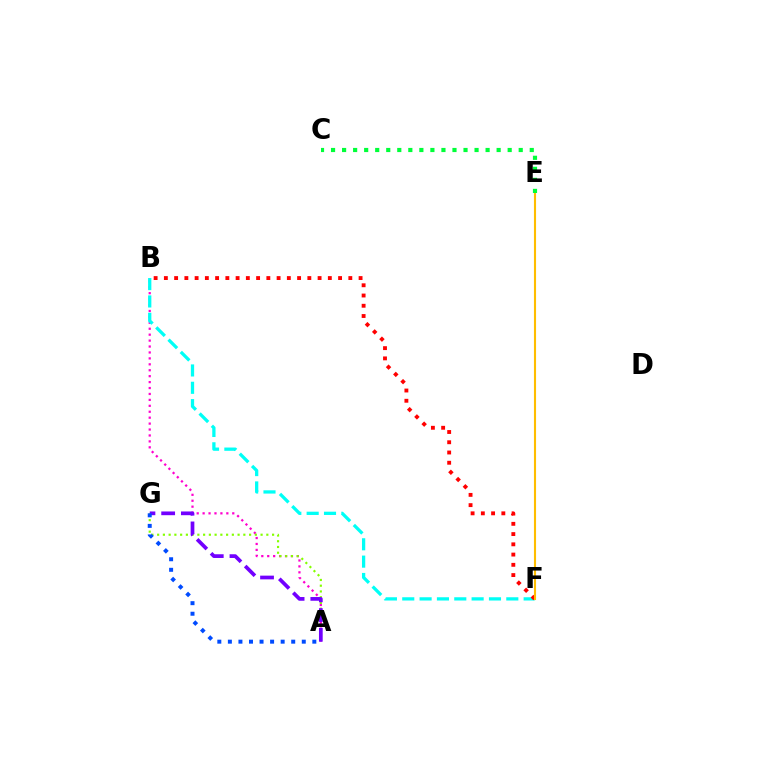{('A', 'B'): [{'color': '#ff00cf', 'line_style': 'dotted', 'thickness': 1.61}], ('A', 'G'): [{'color': '#84ff00', 'line_style': 'dotted', 'thickness': 1.56}, {'color': '#7200ff', 'line_style': 'dashed', 'thickness': 2.68}, {'color': '#004bff', 'line_style': 'dotted', 'thickness': 2.87}], ('B', 'F'): [{'color': '#00fff6', 'line_style': 'dashed', 'thickness': 2.36}, {'color': '#ff0000', 'line_style': 'dotted', 'thickness': 2.78}], ('E', 'F'): [{'color': '#ffbd00', 'line_style': 'solid', 'thickness': 1.53}], ('C', 'E'): [{'color': '#00ff39', 'line_style': 'dotted', 'thickness': 3.0}]}